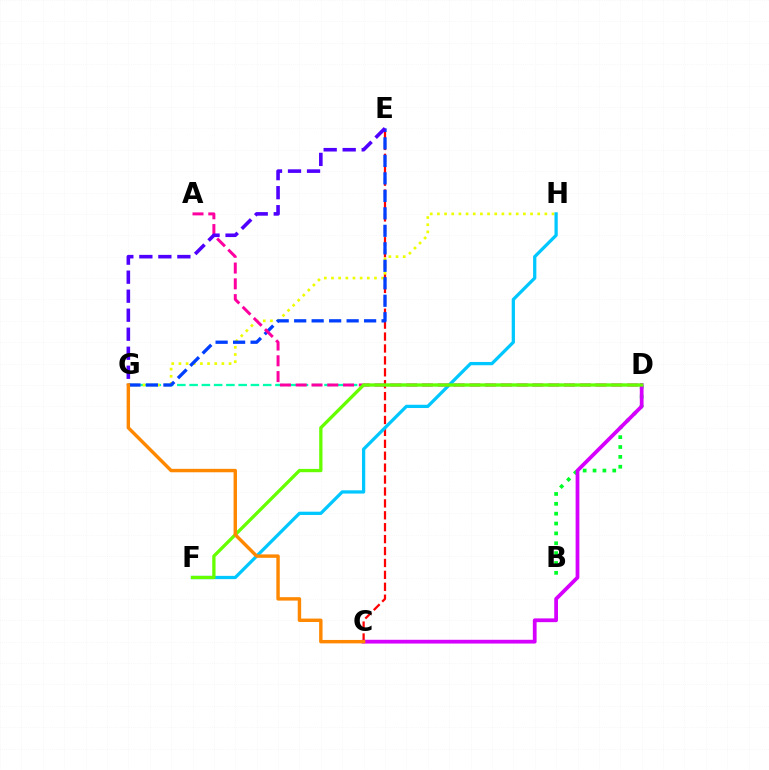{('C', 'E'): [{'color': '#ff0000', 'line_style': 'dashed', 'thickness': 1.62}], ('D', 'G'): [{'color': '#00ffaf', 'line_style': 'dashed', 'thickness': 1.67}], ('B', 'D'): [{'color': '#00ff27', 'line_style': 'dotted', 'thickness': 2.68}], ('G', 'H'): [{'color': '#eeff00', 'line_style': 'dotted', 'thickness': 1.95}], ('C', 'D'): [{'color': '#d600ff', 'line_style': 'solid', 'thickness': 2.71}], ('F', 'H'): [{'color': '#00c7ff', 'line_style': 'solid', 'thickness': 2.35}], ('E', 'G'): [{'color': '#003fff', 'line_style': 'dashed', 'thickness': 2.38}, {'color': '#4f00ff', 'line_style': 'dashed', 'thickness': 2.58}], ('A', 'D'): [{'color': '#ff00a0', 'line_style': 'dashed', 'thickness': 2.14}], ('D', 'F'): [{'color': '#66ff00', 'line_style': 'solid', 'thickness': 2.38}], ('C', 'G'): [{'color': '#ff8800', 'line_style': 'solid', 'thickness': 2.46}]}